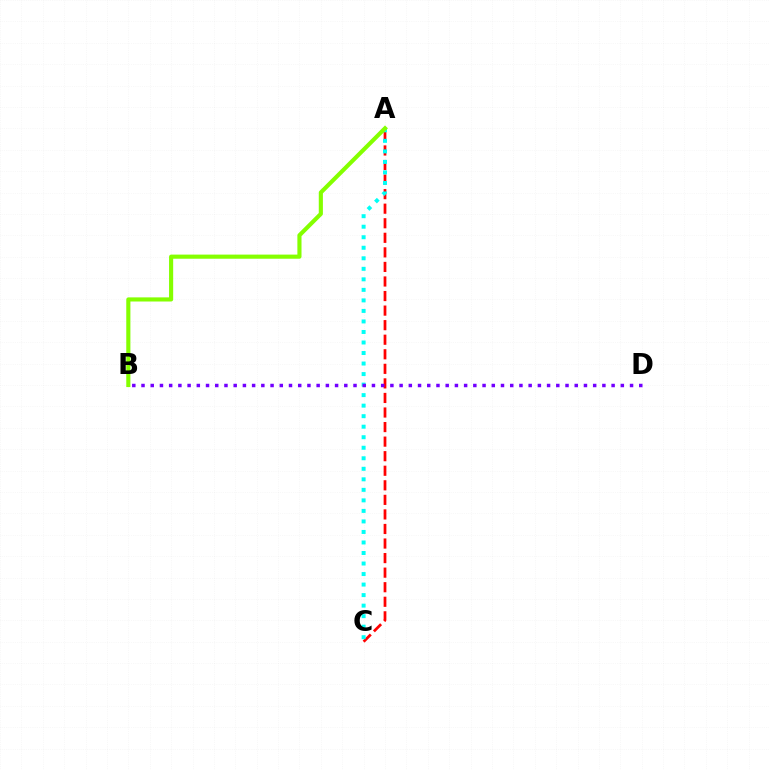{('A', 'C'): [{'color': '#ff0000', 'line_style': 'dashed', 'thickness': 1.98}, {'color': '#00fff6', 'line_style': 'dotted', 'thickness': 2.86}], ('A', 'B'): [{'color': '#84ff00', 'line_style': 'solid', 'thickness': 2.97}], ('B', 'D'): [{'color': '#7200ff', 'line_style': 'dotted', 'thickness': 2.5}]}